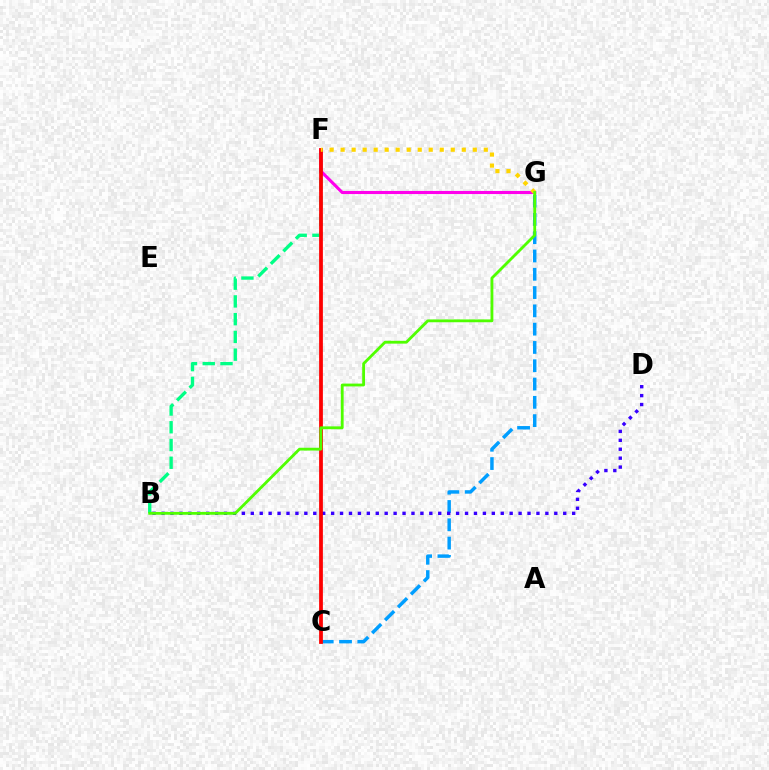{('B', 'F'): [{'color': '#00ff86', 'line_style': 'dashed', 'thickness': 2.41}], ('F', 'G'): [{'color': '#ff00ed', 'line_style': 'solid', 'thickness': 2.23}, {'color': '#ffd500', 'line_style': 'dotted', 'thickness': 2.99}], ('C', 'G'): [{'color': '#009eff', 'line_style': 'dashed', 'thickness': 2.49}], ('B', 'D'): [{'color': '#3700ff', 'line_style': 'dotted', 'thickness': 2.43}], ('C', 'F'): [{'color': '#ff0000', 'line_style': 'solid', 'thickness': 2.71}], ('B', 'G'): [{'color': '#4fff00', 'line_style': 'solid', 'thickness': 2.03}]}